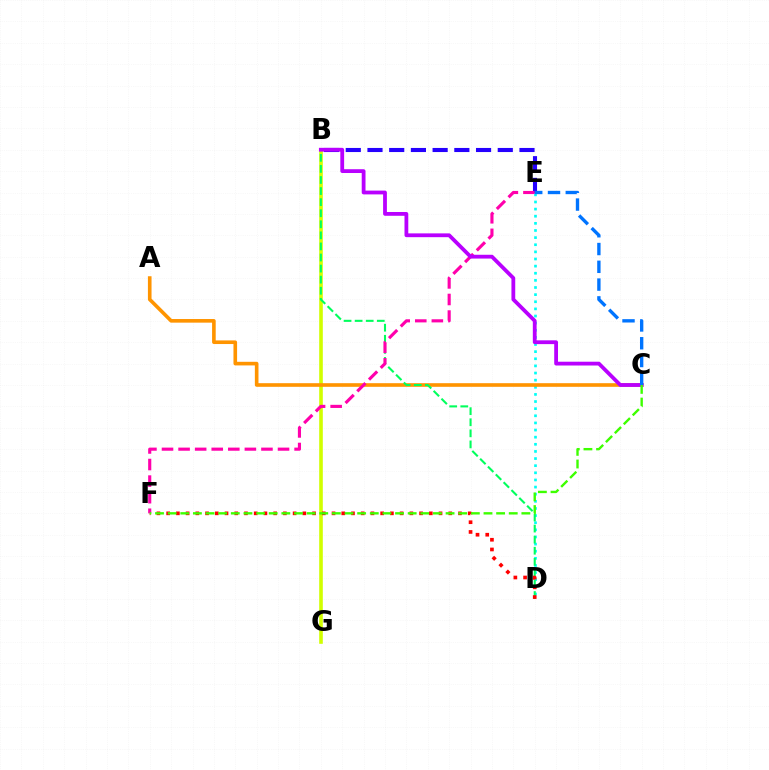{('D', 'E'): [{'color': '#00fff6', 'line_style': 'dotted', 'thickness': 1.94}], ('B', 'E'): [{'color': '#2500ff', 'line_style': 'dashed', 'thickness': 2.95}], ('B', 'G'): [{'color': '#d1ff00', 'line_style': 'solid', 'thickness': 2.6}], ('A', 'C'): [{'color': '#ff9400', 'line_style': 'solid', 'thickness': 2.61}], ('B', 'D'): [{'color': '#00ff5c', 'line_style': 'dashed', 'thickness': 1.5}], ('D', 'F'): [{'color': '#ff0000', 'line_style': 'dotted', 'thickness': 2.64}], ('E', 'F'): [{'color': '#ff00ac', 'line_style': 'dashed', 'thickness': 2.25}], ('B', 'C'): [{'color': '#b900ff', 'line_style': 'solid', 'thickness': 2.73}], ('C', 'E'): [{'color': '#0074ff', 'line_style': 'dashed', 'thickness': 2.42}], ('C', 'F'): [{'color': '#3dff00', 'line_style': 'dashed', 'thickness': 1.72}]}